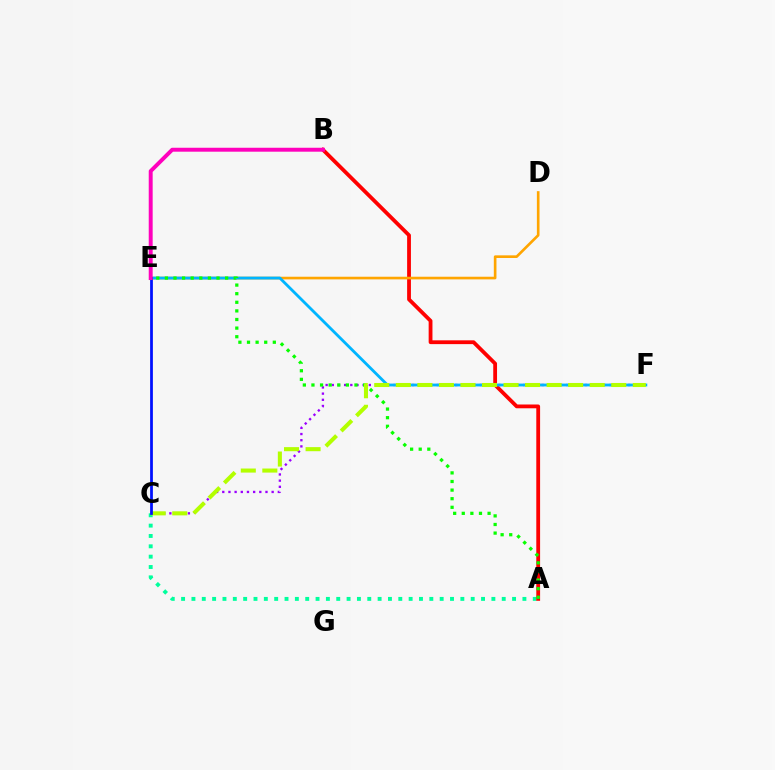{('C', 'F'): [{'color': '#9b00ff', 'line_style': 'dotted', 'thickness': 1.68}, {'color': '#b3ff00', 'line_style': 'dashed', 'thickness': 2.93}], ('A', 'C'): [{'color': '#00ff9d', 'line_style': 'dotted', 'thickness': 2.81}], ('A', 'B'): [{'color': '#ff0000', 'line_style': 'solid', 'thickness': 2.73}], ('D', 'E'): [{'color': '#ffa500', 'line_style': 'solid', 'thickness': 1.91}], ('E', 'F'): [{'color': '#00b5ff', 'line_style': 'solid', 'thickness': 2.04}], ('A', 'E'): [{'color': '#08ff00', 'line_style': 'dotted', 'thickness': 2.34}], ('C', 'E'): [{'color': '#0010ff', 'line_style': 'solid', 'thickness': 1.99}], ('B', 'E'): [{'color': '#ff00bd', 'line_style': 'solid', 'thickness': 2.84}]}